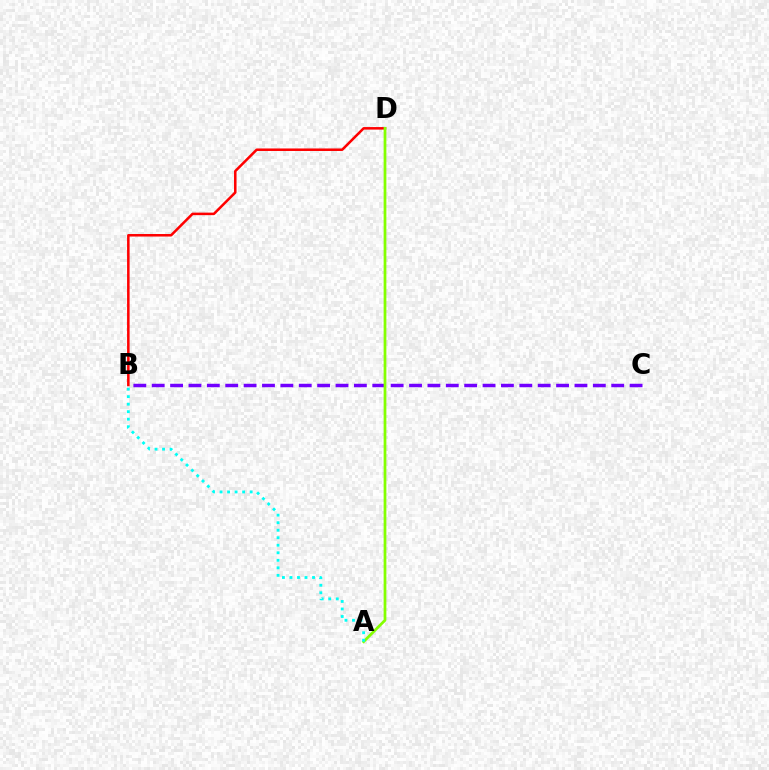{('B', 'C'): [{'color': '#7200ff', 'line_style': 'dashed', 'thickness': 2.5}], ('B', 'D'): [{'color': '#ff0000', 'line_style': 'solid', 'thickness': 1.82}], ('A', 'D'): [{'color': '#84ff00', 'line_style': 'solid', 'thickness': 1.97}], ('A', 'B'): [{'color': '#00fff6', 'line_style': 'dotted', 'thickness': 2.04}]}